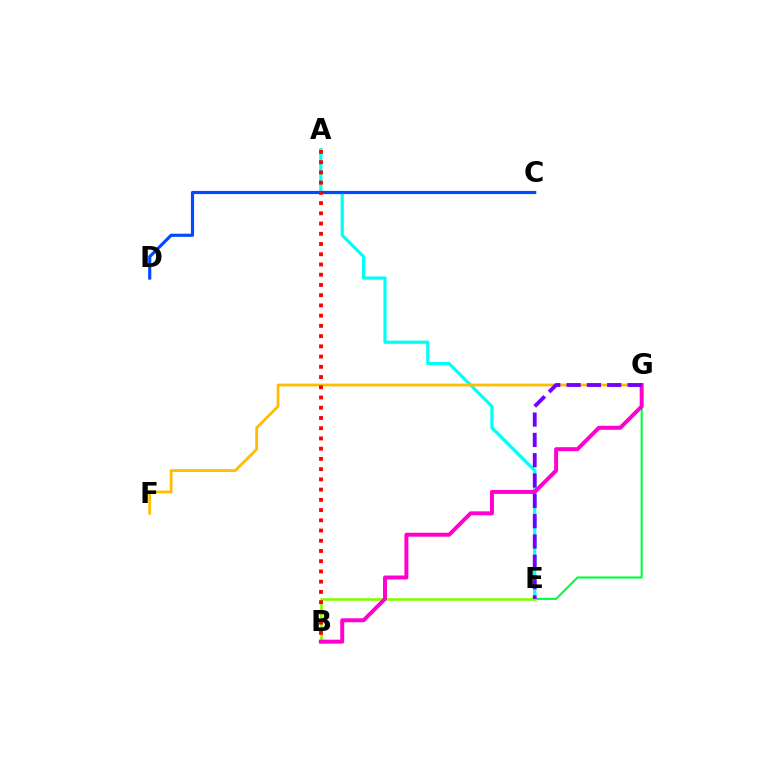{('E', 'G'): [{'color': '#00ff39', 'line_style': 'solid', 'thickness': 1.51}, {'color': '#7200ff', 'line_style': 'dashed', 'thickness': 2.76}], ('A', 'E'): [{'color': '#00fff6', 'line_style': 'solid', 'thickness': 2.31}], ('C', 'D'): [{'color': '#004bff', 'line_style': 'solid', 'thickness': 2.27}], ('F', 'G'): [{'color': '#ffbd00', 'line_style': 'solid', 'thickness': 2.0}], ('B', 'E'): [{'color': '#84ff00', 'line_style': 'solid', 'thickness': 1.89}], ('A', 'B'): [{'color': '#ff0000', 'line_style': 'dotted', 'thickness': 2.78}], ('B', 'G'): [{'color': '#ff00cf', 'line_style': 'solid', 'thickness': 2.85}]}